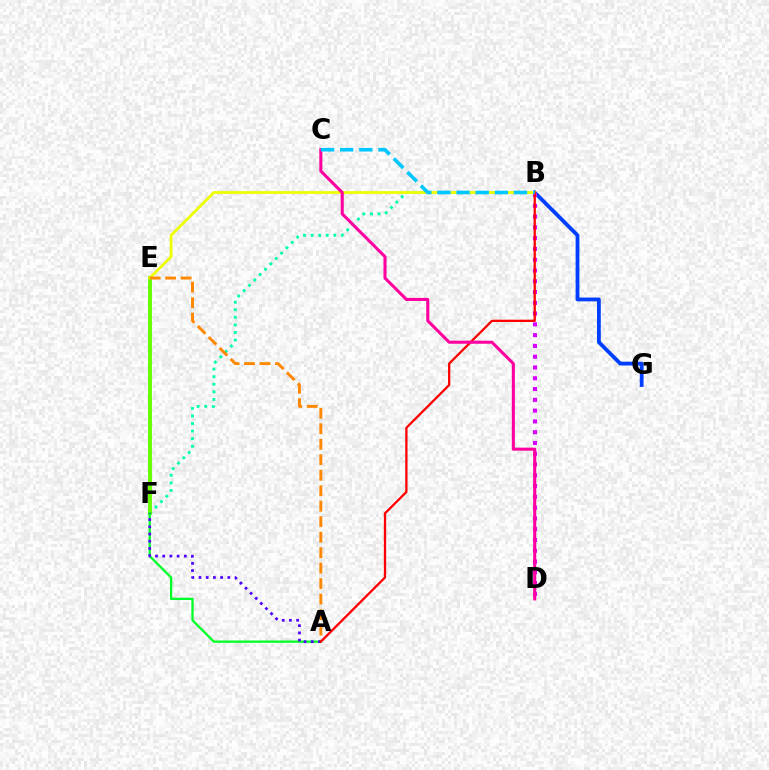{('B', 'G'): [{'color': '#003fff', 'line_style': 'solid', 'thickness': 2.73}], ('B', 'F'): [{'color': '#00ffaf', 'line_style': 'dotted', 'thickness': 2.06}], ('E', 'F'): [{'color': '#66ff00', 'line_style': 'solid', 'thickness': 2.79}], ('B', 'E'): [{'color': '#eeff00', 'line_style': 'solid', 'thickness': 1.99}], ('A', 'E'): [{'color': '#ff8800', 'line_style': 'dashed', 'thickness': 2.1}], ('A', 'F'): [{'color': '#00ff27', 'line_style': 'solid', 'thickness': 1.66}, {'color': '#4f00ff', 'line_style': 'dotted', 'thickness': 1.96}], ('B', 'D'): [{'color': '#d600ff', 'line_style': 'dotted', 'thickness': 2.93}], ('A', 'B'): [{'color': '#ff0000', 'line_style': 'solid', 'thickness': 1.65}], ('C', 'D'): [{'color': '#ff00a0', 'line_style': 'solid', 'thickness': 2.2}], ('B', 'C'): [{'color': '#00c7ff', 'line_style': 'dashed', 'thickness': 2.6}]}